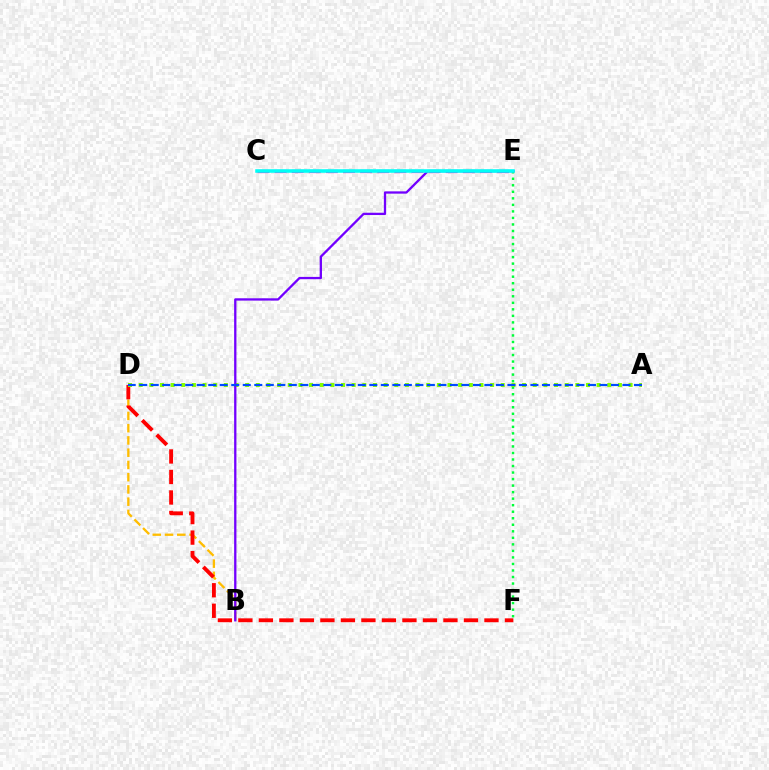{('E', 'F'): [{'color': '#00ff39', 'line_style': 'dotted', 'thickness': 1.77}], ('C', 'E'): [{'color': '#ff00cf', 'line_style': 'dashed', 'thickness': 2.32}, {'color': '#00fff6', 'line_style': 'solid', 'thickness': 2.55}], ('B', 'D'): [{'color': '#ffbd00', 'line_style': 'dashed', 'thickness': 1.66}], ('D', 'F'): [{'color': '#ff0000', 'line_style': 'dashed', 'thickness': 2.79}], ('A', 'D'): [{'color': '#84ff00', 'line_style': 'dotted', 'thickness': 2.89}, {'color': '#004bff', 'line_style': 'dashed', 'thickness': 1.56}], ('B', 'E'): [{'color': '#7200ff', 'line_style': 'solid', 'thickness': 1.66}]}